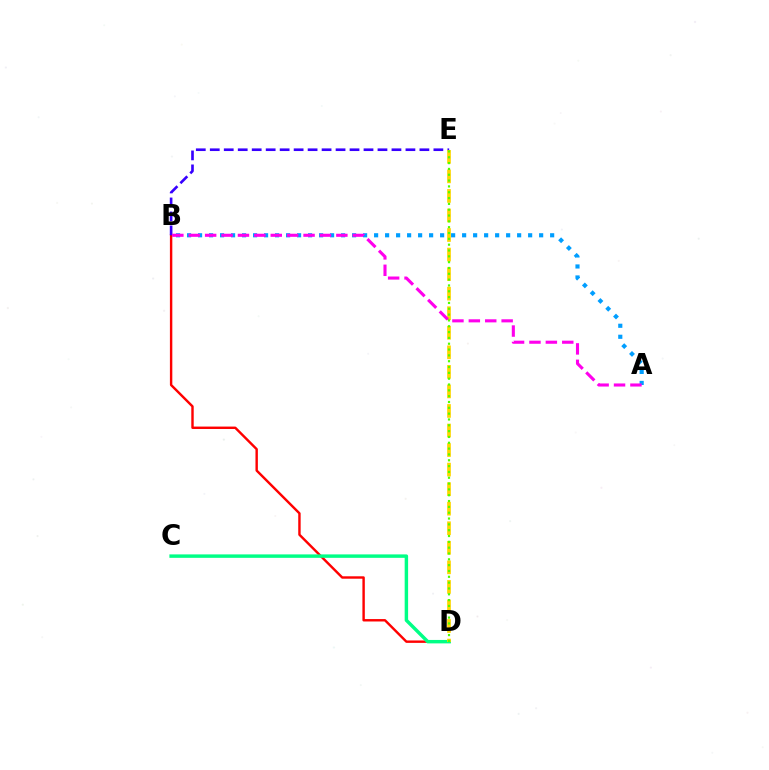{('B', 'D'): [{'color': '#ff0000', 'line_style': 'solid', 'thickness': 1.74}], ('B', 'E'): [{'color': '#3700ff', 'line_style': 'dashed', 'thickness': 1.9}], ('A', 'B'): [{'color': '#009eff', 'line_style': 'dotted', 'thickness': 2.99}, {'color': '#ff00ed', 'line_style': 'dashed', 'thickness': 2.23}], ('C', 'D'): [{'color': '#00ff86', 'line_style': 'solid', 'thickness': 2.48}], ('D', 'E'): [{'color': '#ffd500', 'line_style': 'dashed', 'thickness': 2.66}, {'color': '#4fff00', 'line_style': 'dotted', 'thickness': 1.58}]}